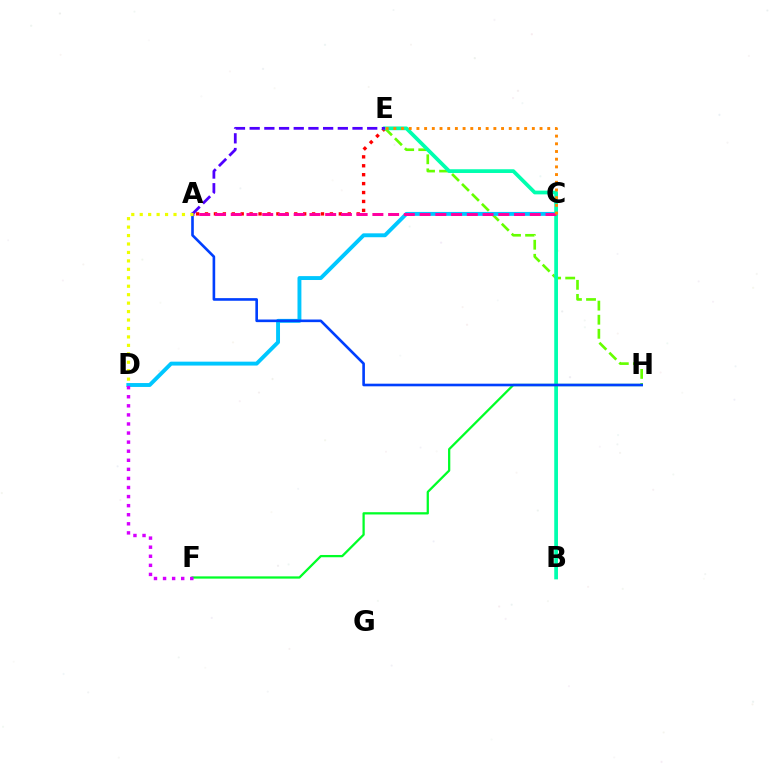{('A', 'E'): [{'color': '#ff0000', 'line_style': 'dotted', 'thickness': 2.42}, {'color': '#4f00ff', 'line_style': 'dashed', 'thickness': 2.0}], ('E', 'H'): [{'color': '#66ff00', 'line_style': 'dashed', 'thickness': 1.91}], ('C', 'D'): [{'color': '#00c7ff', 'line_style': 'solid', 'thickness': 2.81}], ('B', 'E'): [{'color': '#00ffaf', 'line_style': 'solid', 'thickness': 2.68}], ('A', 'C'): [{'color': '#ff00a0', 'line_style': 'dashed', 'thickness': 2.14}], ('F', 'H'): [{'color': '#00ff27', 'line_style': 'solid', 'thickness': 1.63}], ('D', 'F'): [{'color': '#d600ff', 'line_style': 'dotted', 'thickness': 2.47}], ('A', 'H'): [{'color': '#003fff', 'line_style': 'solid', 'thickness': 1.89}], ('C', 'E'): [{'color': '#ff8800', 'line_style': 'dotted', 'thickness': 2.09}], ('A', 'D'): [{'color': '#eeff00', 'line_style': 'dotted', 'thickness': 2.29}]}